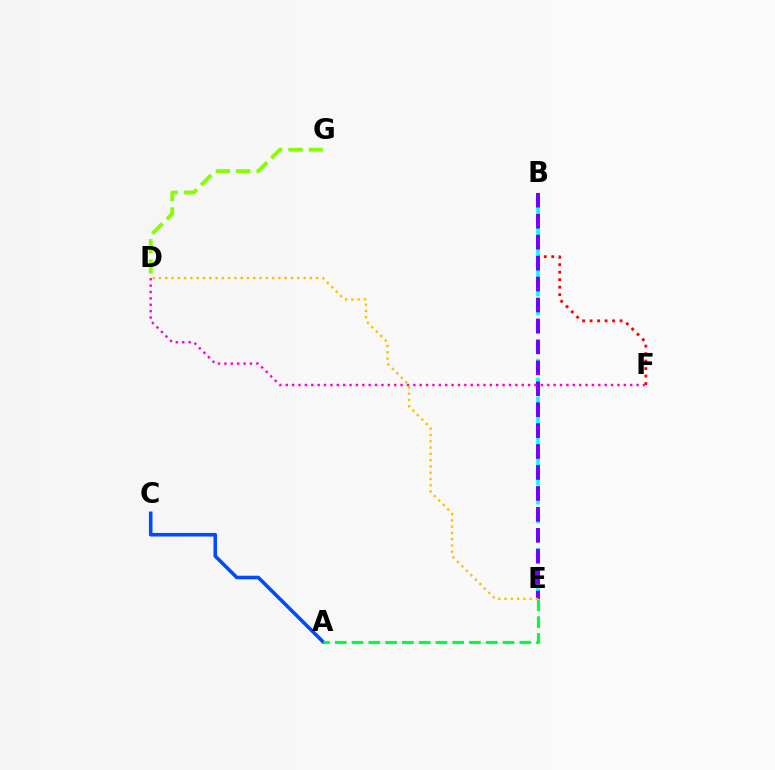{('A', 'C'): [{'color': '#004bff', 'line_style': 'solid', 'thickness': 2.57}], ('B', 'F'): [{'color': '#ff0000', 'line_style': 'dotted', 'thickness': 2.04}], ('B', 'E'): [{'color': '#00fff6', 'line_style': 'dashed', 'thickness': 2.57}, {'color': '#7200ff', 'line_style': 'dashed', 'thickness': 2.84}], ('A', 'E'): [{'color': '#00ff39', 'line_style': 'dashed', 'thickness': 2.28}], ('D', 'F'): [{'color': '#ff00cf', 'line_style': 'dotted', 'thickness': 1.73}], ('D', 'G'): [{'color': '#84ff00', 'line_style': 'dashed', 'thickness': 2.76}], ('D', 'E'): [{'color': '#ffbd00', 'line_style': 'dotted', 'thickness': 1.71}]}